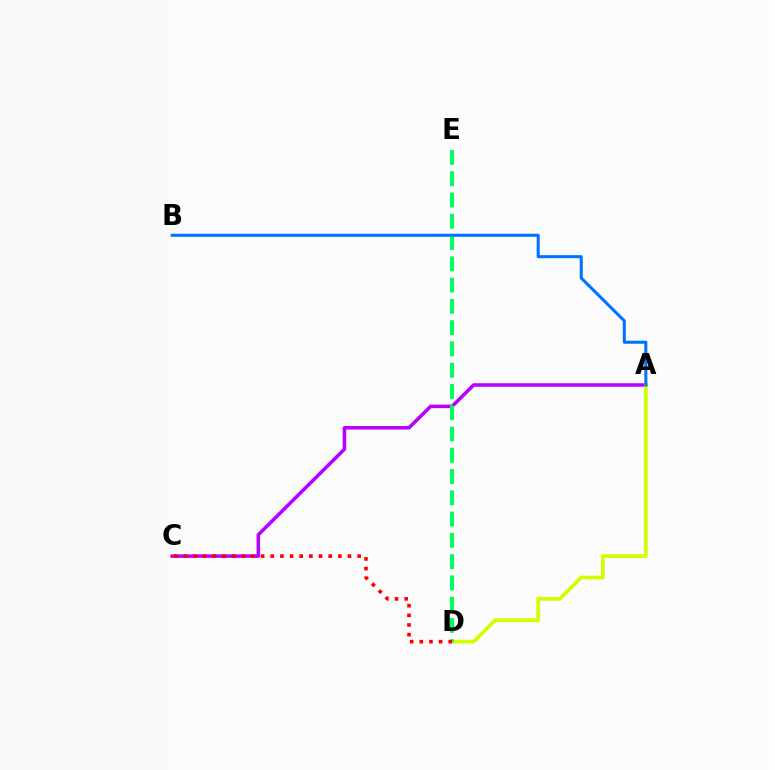{('A', 'C'): [{'color': '#b900ff', 'line_style': 'solid', 'thickness': 2.53}], ('A', 'D'): [{'color': '#d1ff00', 'line_style': 'solid', 'thickness': 2.69}], ('D', 'E'): [{'color': '#00ff5c', 'line_style': 'dashed', 'thickness': 2.89}], ('C', 'D'): [{'color': '#ff0000', 'line_style': 'dotted', 'thickness': 2.62}], ('A', 'B'): [{'color': '#0074ff', 'line_style': 'solid', 'thickness': 2.2}]}